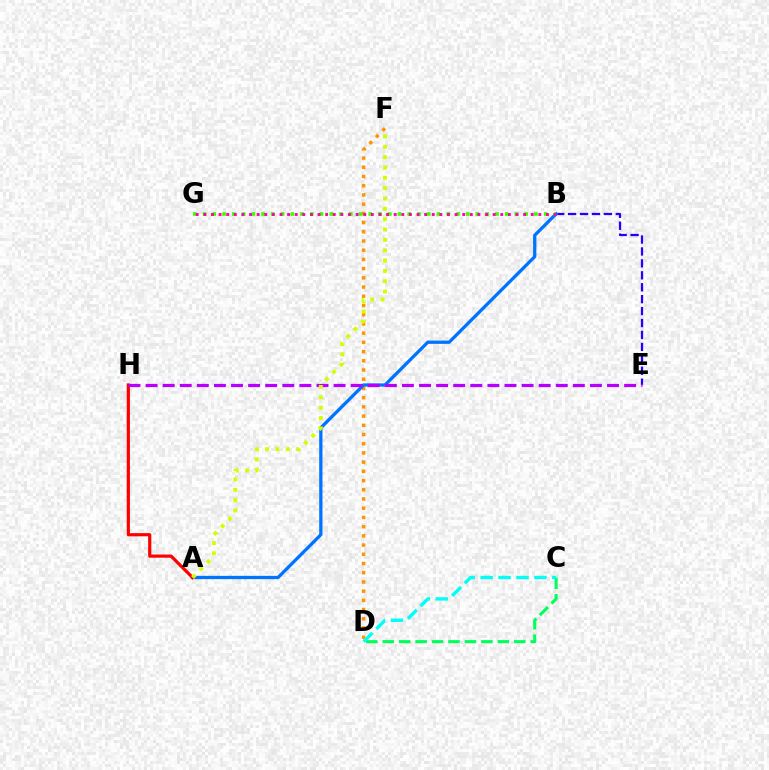{('C', 'D'): [{'color': '#00ff5c', 'line_style': 'dashed', 'thickness': 2.23}, {'color': '#00fff6', 'line_style': 'dashed', 'thickness': 2.43}], ('D', 'F'): [{'color': '#ff9400', 'line_style': 'dotted', 'thickness': 2.5}], ('B', 'E'): [{'color': '#2500ff', 'line_style': 'dashed', 'thickness': 1.62}], ('A', 'B'): [{'color': '#0074ff', 'line_style': 'solid', 'thickness': 2.36}], ('B', 'G'): [{'color': '#3dff00', 'line_style': 'dotted', 'thickness': 2.65}, {'color': '#ff00ac', 'line_style': 'dotted', 'thickness': 2.07}], ('A', 'H'): [{'color': '#ff0000', 'line_style': 'solid', 'thickness': 2.3}], ('E', 'H'): [{'color': '#b900ff', 'line_style': 'dashed', 'thickness': 2.32}], ('A', 'F'): [{'color': '#d1ff00', 'line_style': 'dotted', 'thickness': 2.81}]}